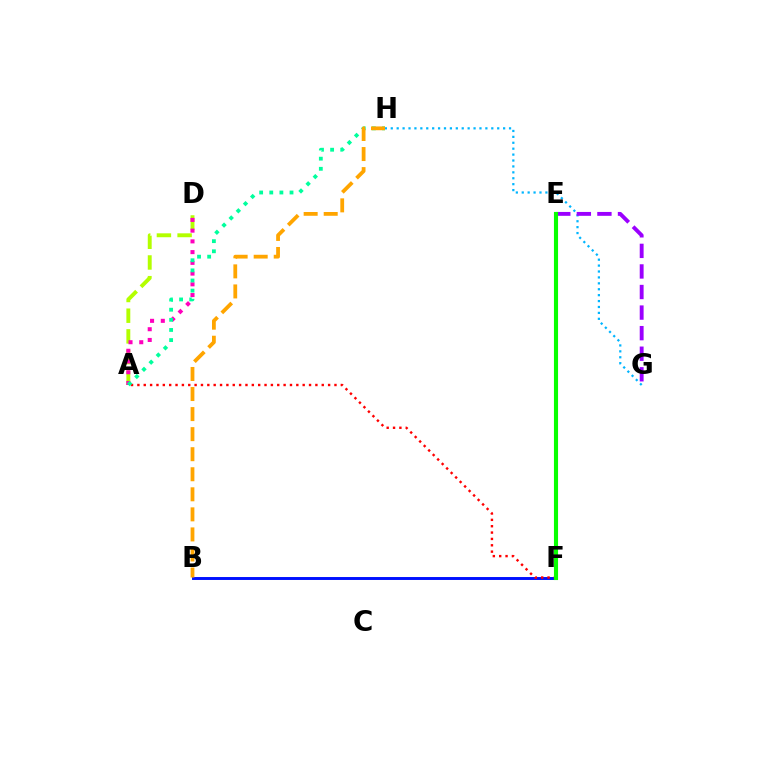{('A', 'D'): [{'color': '#b3ff00', 'line_style': 'dashed', 'thickness': 2.81}, {'color': '#ff00bd', 'line_style': 'dotted', 'thickness': 2.92}], ('B', 'F'): [{'color': '#0010ff', 'line_style': 'solid', 'thickness': 2.11}], ('A', 'F'): [{'color': '#ff0000', 'line_style': 'dotted', 'thickness': 1.73}], ('G', 'H'): [{'color': '#00b5ff', 'line_style': 'dotted', 'thickness': 1.61}], ('A', 'H'): [{'color': '#00ff9d', 'line_style': 'dotted', 'thickness': 2.75}], ('E', 'G'): [{'color': '#9b00ff', 'line_style': 'dashed', 'thickness': 2.79}], ('E', 'F'): [{'color': '#08ff00', 'line_style': 'solid', 'thickness': 2.96}], ('B', 'H'): [{'color': '#ffa500', 'line_style': 'dashed', 'thickness': 2.72}]}